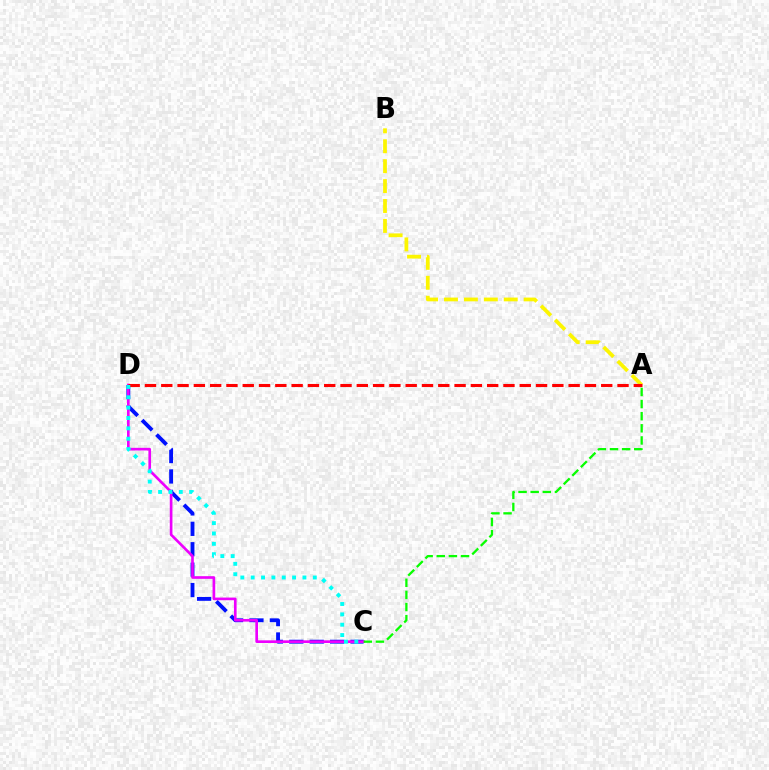{('C', 'D'): [{'color': '#0010ff', 'line_style': 'dashed', 'thickness': 2.77}, {'color': '#ee00ff', 'line_style': 'solid', 'thickness': 1.91}, {'color': '#00fff6', 'line_style': 'dotted', 'thickness': 2.81}], ('A', 'C'): [{'color': '#08ff00', 'line_style': 'dashed', 'thickness': 1.65}], ('A', 'B'): [{'color': '#fcf500', 'line_style': 'dashed', 'thickness': 2.71}], ('A', 'D'): [{'color': '#ff0000', 'line_style': 'dashed', 'thickness': 2.21}]}